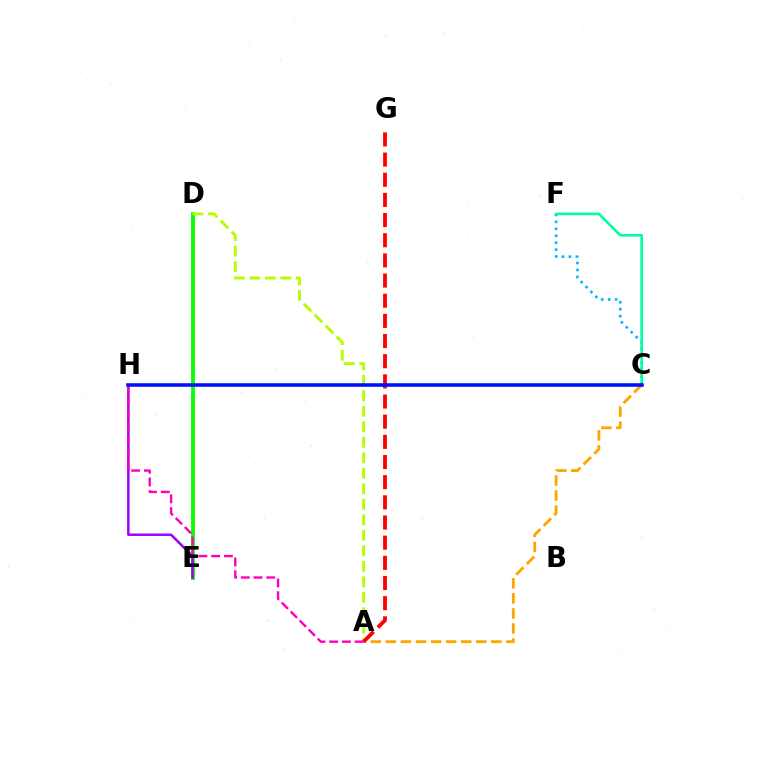{('D', 'E'): [{'color': '#08ff00', 'line_style': 'solid', 'thickness': 2.75}], ('A', 'C'): [{'color': '#ffa500', 'line_style': 'dashed', 'thickness': 2.05}], ('E', 'H'): [{'color': '#9b00ff', 'line_style': 'solid', 'thickness': 1.78}], ('C', 'F'): [{'color': '#00b5ff', 'line_style': 'dotted', 'thickness': 1.89}, {'color': '#00ff9d', 'line_style': 'solid', 'thickness': 1.89}], ('A', 'D'): [{'color': '#b3ff00', 'line_style': 'dashed', 'thickness': 2.11}], ('A', 'G'): [{'color': '#ff0000', 'line_style': 'dashed', 'thickness': 2.74}], ('A', 'H'): [{'color': '#ff00bd', 'line_style': 'dashed', 'thickness': 1.73}], ('C', 'H'): [{'color': '#0010ff', 'line_style': 'solid', 'thickness': 2.57}]}